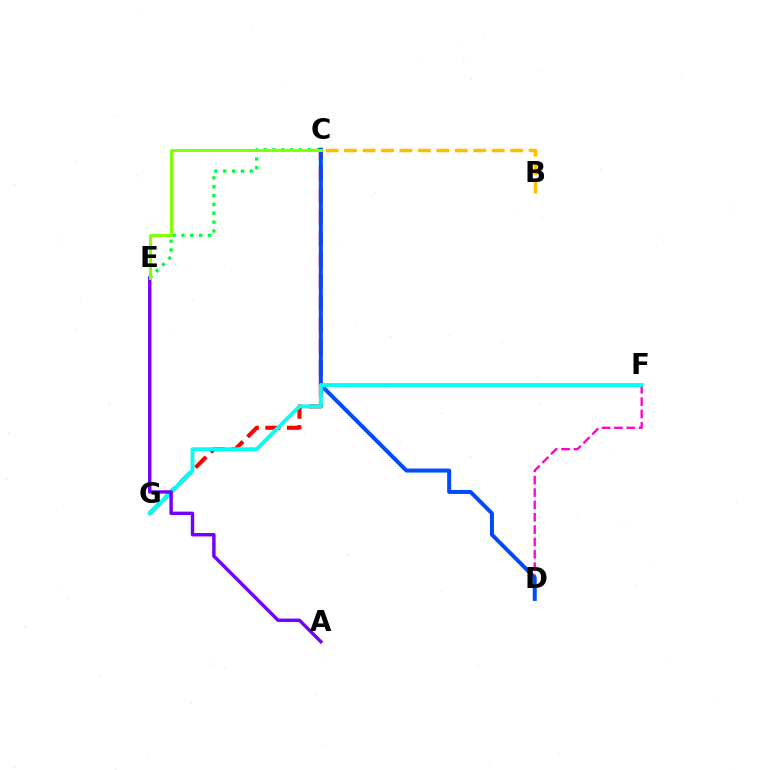{('C', 'E'): [{'color': '#00ff39', 'line_style': 'dotted', 'thickness': 2.4}, {'color': '#84ff00', 'line_style': 'solid', 'thickness': 2.14}], ('C', 'G'): [{'color': '#ff0000', 'line_style': 'dashed', 'thickness': 2.93}], ('D', 'F'): [{'color': '#ff00cf', 'line_style': 'dashed', 'thickness': 1.68}], ('C', 'D'): [{'color': '#004bff', 'line_style': 'solid', 'thickness': 2.88}], ('F', 'G'): [{'color': '#00fff6', 'line_style': 'solid', 'thickness': 2.77}], ('B', 'C'): [{'color': '#ffbd00', 'line_style': 'dashed', 'thickness': 2.51}], ('A', 'E'): [{'color': '#7200ff', 'line_style': 'solid', 'thickness': 2.46}]}